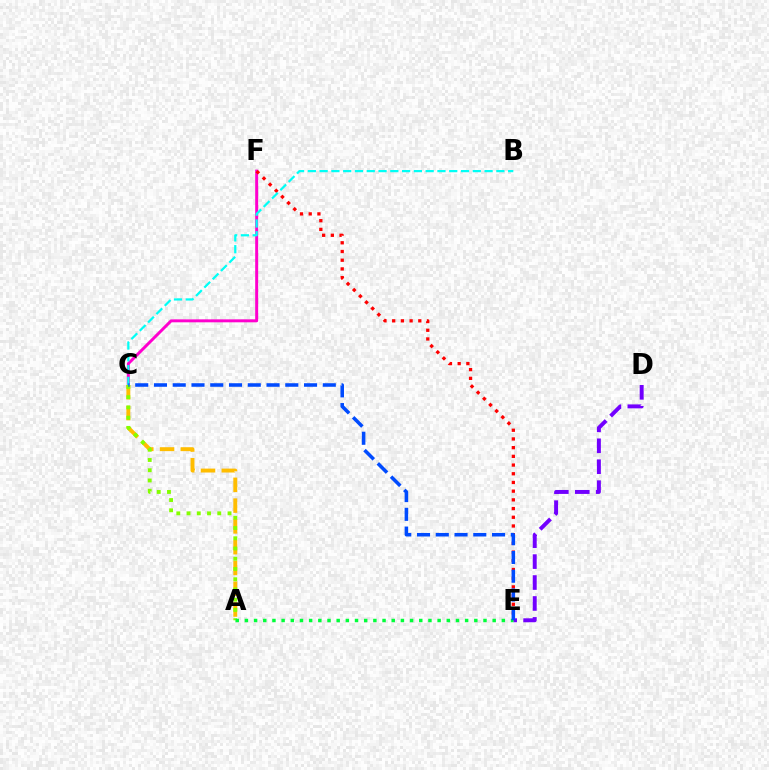{('C', 'F'): [{'color': '#ff00cf', 'line_style': 'solid', 'thickness': 2.13}], ('D', 'E'): [{'color': '#7200ff', 'line_style': 'dashed', 'thickness': 2.84}], ('E', 'F'): [{'color': '#ff0000', 'line_style': 'dotted', 'thickness': 2.36}], ('A', 'C'): [{'color': '#ffbd00', 'line_style': 'dashed', 'thickness': 2.82}, {'color': '#84ff00', 'line_style': 'dotted', 'thickness': 2.78}], ('A', 'E'): [{'color': '#00ff39', 'line_style': 'dotted', 'thickness': 2.49}], ('B', 'C'): [{'color': '#00fff6', 'line_style': 'dashed', 'thickness': 1.6}], ('C', 'E'): [{'color': '#004bff', 'line_style': 'dashed', 'thickness': 2.55}]}